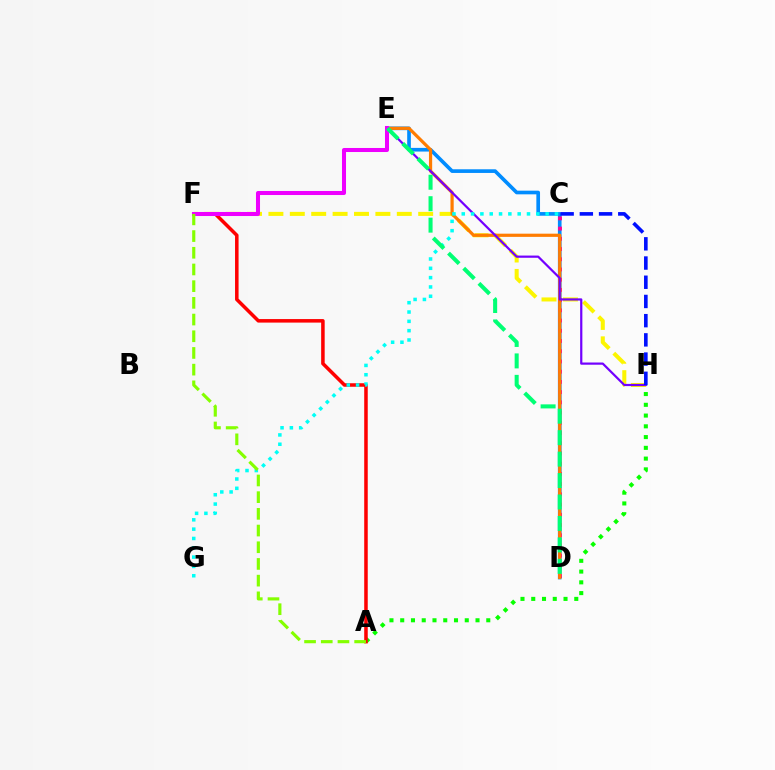{('A', 'H'): [{'color': '#08ff00', 'line_style': 'dotted', 'thickness': 2.92}], ('D', 'E'): [{'color': '#008cff', 'line_style': 'solid', 'thickness': 2.64}, {'color': '#ff7c00', 'line_style': 'solid', 'thickness': 2.31}, {'color': '#00ff74', 'line_style': 'dashed', 'thickness': 2.91}], ('F', 'H'): [{'color': '#fcf500', 'line_style': 'dashed', 'thickness': 2.91}], ('C', 'D'): [{'color': '#ff0094', 'line_style': 'dotted', 'thickness': 2.78}], ('A', 'F'): [{'color': '#ff0000', 'line_style': 'solid', 'thickness': 2.54}, {'color': '#84ff00', 'line_style': 'dashed', 'thickness': 2.27}], ('E', 'H'): [{'color': '#7200ff', 'line_style': 'solid', 'thickness': 1.59}], ('C', 'G'): [{'color': '#00fff6', 'line_style': 'dotted', 'thickness': 2.53}], ('C', 'H'): [{'color': '#0010ff', 'line_style': 'dashed', 'thickness': 2.61}], ('E', 'F'): [{'color': '#ee00ff', 'line_style': 'solid', 'thickness': 2.91}]}